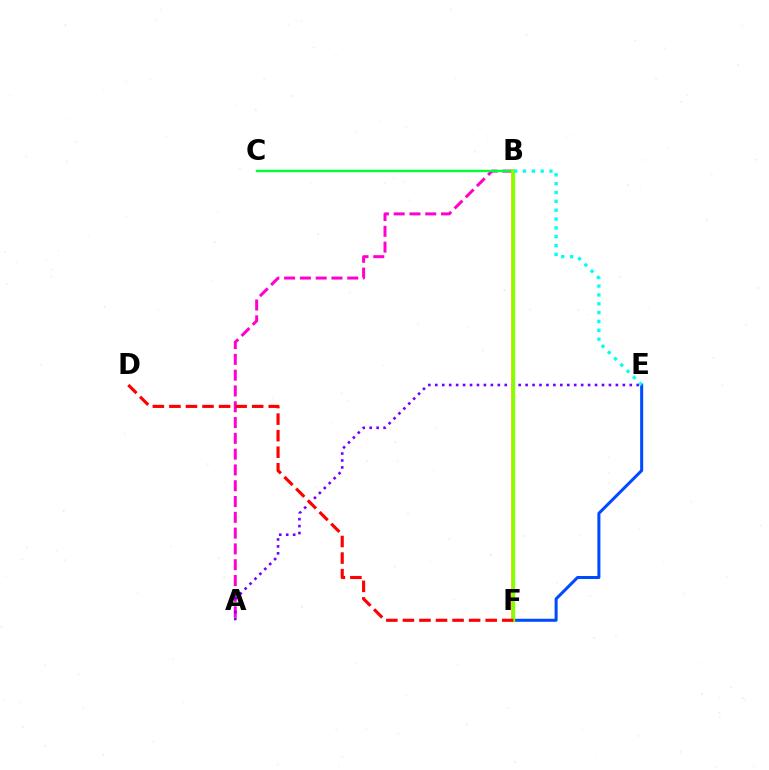{('E', 'F'): [{'color': '#004bff', 'line_style': 'solid', 'thickness': 2.18}], ('A', 'B'): [{'color': '#ff00cf', 'line_style': 'dashed', 'thickness': 2.15}], ('A', 'E'): [{'color': '#7200ff', 'line_style': 'dotted', 'thickness': 1.89}], ('B', 'C'): [{'color': '#00ff39', 'line_style': 'solid', 'thickness': 1.73}], ('B', 'F'): [{'color': '#ffbd00', 'line_style': 'solid', 'thickness': 2.7}, {'color': '#84ff00', 'line_style': 'solid', 'thickness': 2.44}], ('D', 'F'): [{'color': '#ff0000', 'line_style': 'dashed', 'thickness': 2.25}], ('B', 'E'): [{'color': '#00fff6', 'line_style': 'dotted', 'thickness': 2.4}]}